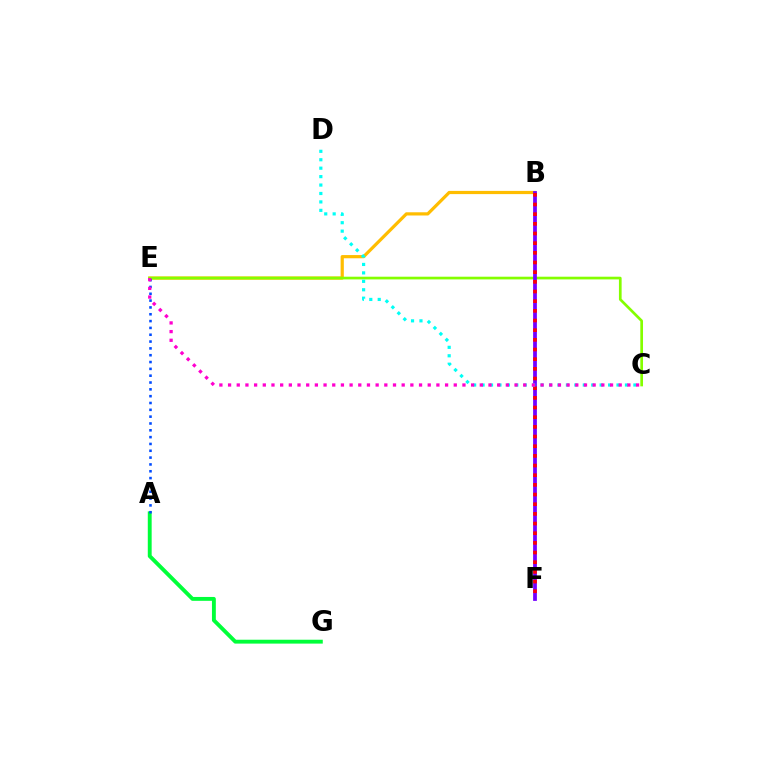{('B', 'E'): [{'color': '#ffbd00', 'line_style': 'solid', 'thickness': 2.31}], ('C', 'E'): [{'color': '#84ff00', 'line_style': 'solid', 'thickness': 1.94}, {'color': '#ff00cf', 'line_style': 'dotted', 'thickness': 2.36}], ('B', 'F'): [{'color': '#7200ff', 'line_style': 'solid', 'thickness': 2.7}, {'color': '#ff0000', 'line_style': 'dotted', 'thickness': 2.63}], ('C', 'D'): [{'color': '#00fff6', 'line_style': 'dotted', 'thickness': 2.29}], ('A', 'G'): [{'color': '#00ff39', 'line_style': 'solid', 'thickness': 2.79}], ('A', 'E'): [{'color': '#004bff', 'line_style': 'dotted', 'thickness': 1.85}]}